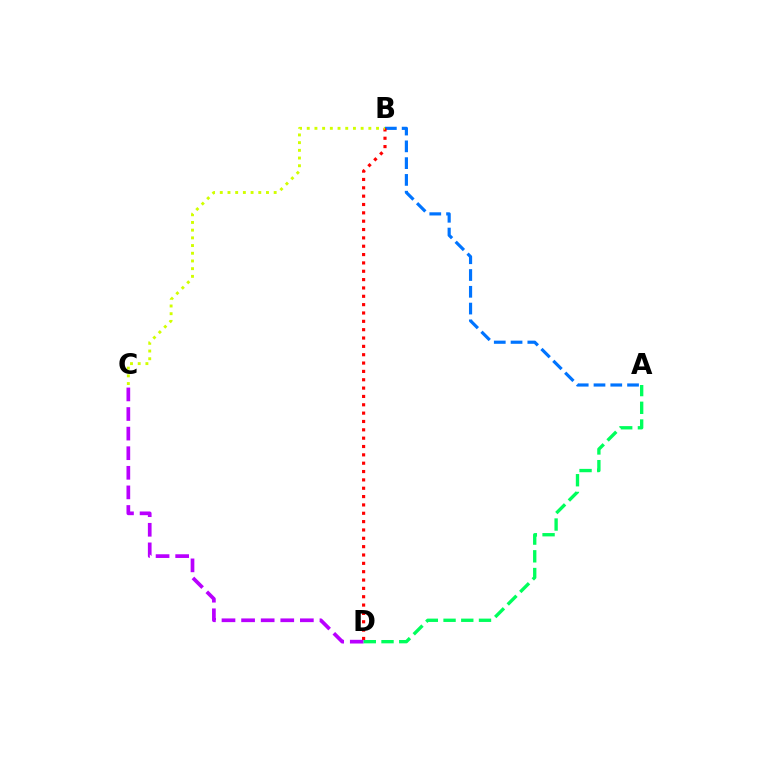{('A', 'B'): [{'color': '#0074ff', 'line_style': 'dashed', 'thickness': 2.28}], ('B', 'D'): [{'color': '#ff0000', 'line_style': 'dotted', 'thickness': 2.27}], ('C', 'D'): [{'color': '#b900ff', 'line_style': 'dashed', 'thickness': 2.66}], ('B', 'C'): [{'color': '#d1ff00', 'line_style': 'dotted', 'thickness': 2.09}], ('A', 'D'): [{'color': '#00ff5c', 'line_style': 'dashed', 'thickness': 2.41}]}